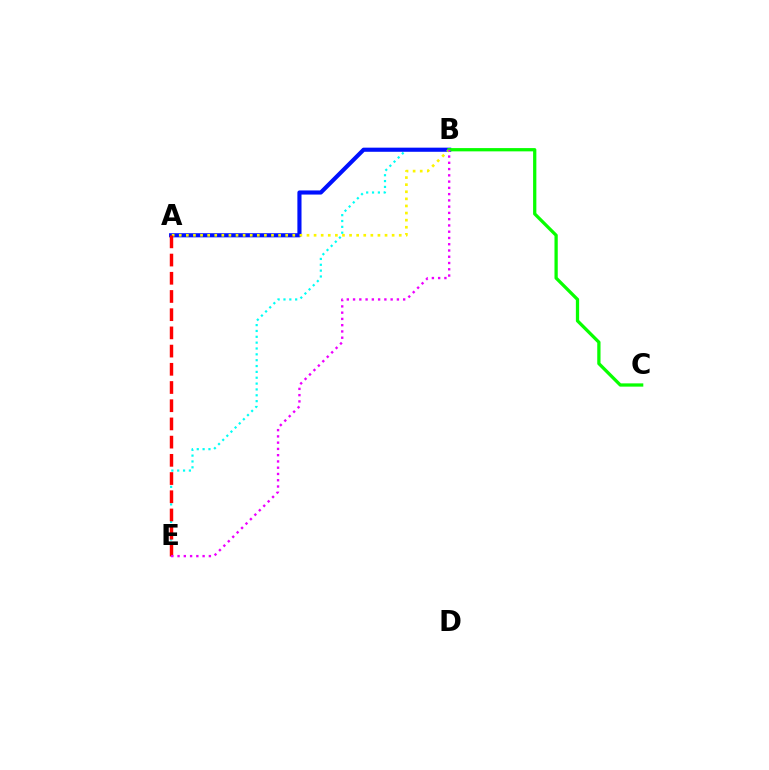{('B', 'E'): [{'color': '#00fff6', 'line_style': 'dotted', 'thickness': 1.59}, {'color': '#ee00ff', 'line_style': 'dotted', 'thickness': 1.7}], ('A', 'B'): [{'color': '#0010ff', 'line_style': 'solid', 'thickness': 2.97}, {'color': '#fcf500', 'line_style': 'dotted', 'thickness': 1.93}], ('A', 'E'): [{'color': '#ff0000', 'line_style': 'dashed', 'thickness': 2.47}], ('B', 'C'): [{'color': '#08ff00', 'line_style': 'solid', 'thickness': 2.35}]}